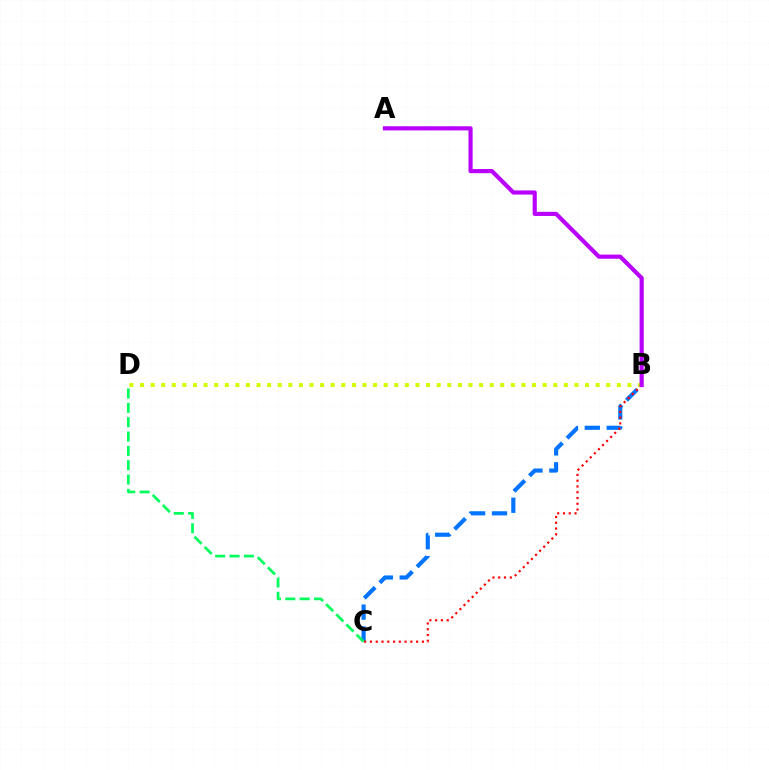{('B', 'C'): [{'color': '#0074ff', 'line_style': 'dashed', 'thickness': 2.98}, {'color': '#ff0000', 'line_style': 'dotted', 'thickness': 1.57}], ('B', 'D'): [{'color': '#d1ff00', 'line_style': 'dotted', 'thickness': 2.88}], ('C', 'D'): [{'color': '#00ff5c', 'line_style': 'dashed', 'thickness': 1.95}], ('A', 'B'): [{'color': '#b900ff', 'line_style': 'solid', 'thickness': 2.99}]}